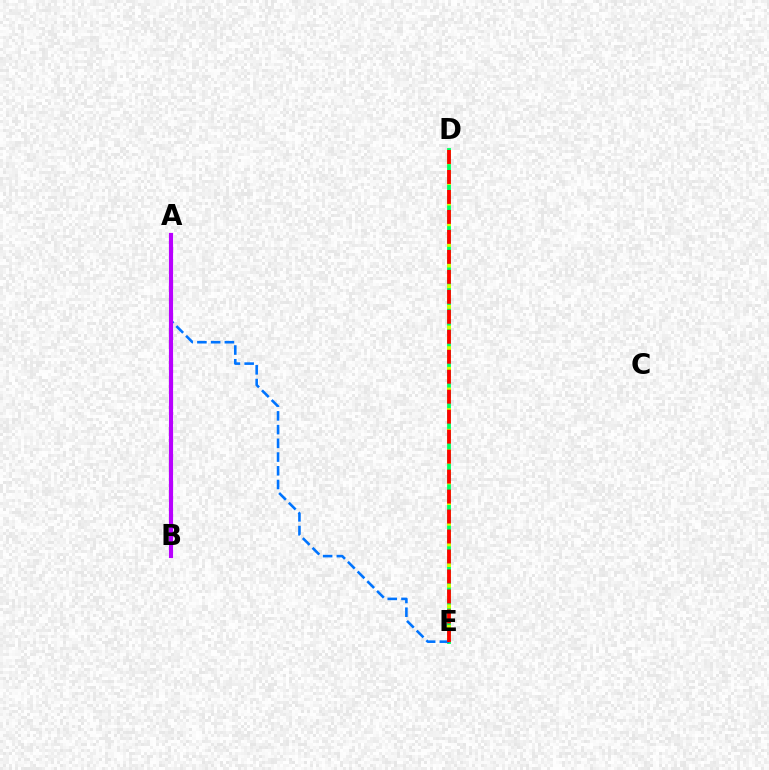{('D', 'E'): [{'color': '#00ff5c', 'line_style': 'solid', 'thickness': 2.76}, {'color': '#d1ff00', 'line_style': 'dotted', 'thickness': 2.81}, {'color': '#ff0000', 'line_style': 'dashed', 'thickness': 2.71}], ('A', 'E'): [{'color': '#0074ff', 'line_style': 'dashed', 'thickness': 1.86}], ('A', 'B'): [{'color': '#b900ff', 'line_style': 'solid', 'thickness': 3.0}]}